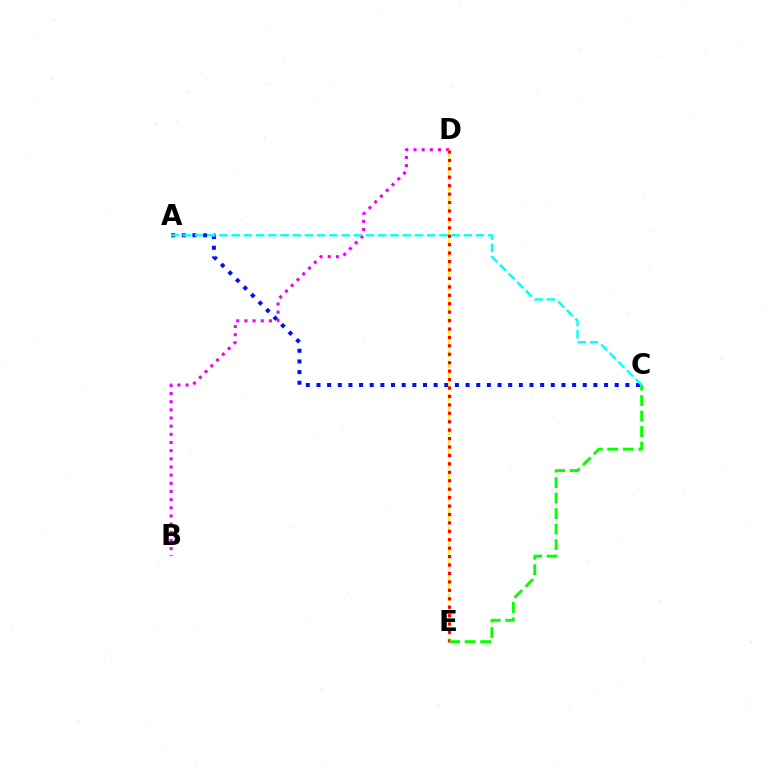{('B', 'D'): [{'color': '#ee00ff', 'line_style': 'dotted', 'thickness': 2.22}], ('A', 'C'): [{'color': '#0010ff', 'line_style': 'dotted', 'thickness': 2.89}, {'color': '#00fff6', 'line_style': 'dashed', 'thickness': 1.66}], ('D', 'E'): [{'color': '#fcf500', 'line_style': 'dashed', 'thickness': 1.51}, {'color': '#ff0000', 'line_style': 'dotted', 'thickness': 2.29}], ('C', 'E'): [{'color': '#08ff00', 'line_style': 'dashed', 'thickness': 2.11}]}